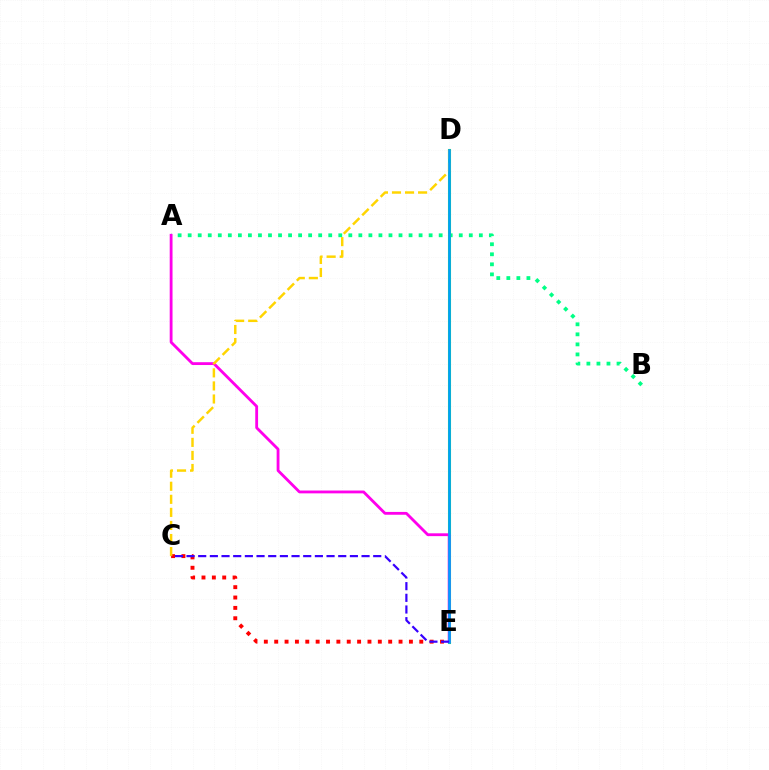{('C', 'E'): [{'color': '#ff0000', 'line_style': 'dotted', 'thickness': 2.82}, {'color': '#3700ff', 'line_style': 'dashed', 'thickness': 1.59}], ('A', 'B'): [{'color': '#00ff86', 'line_style': 'dotted', 'thickness': 2.73}], ('D', 'E'): [{'color': '#4fff00', 'line_style': 'solid', 'thickness': 2.21}, {'color': '#009eff', 'line_style': 'solid', 'thickness': 1.93}], ('A', 'E'): [{'color': '#ff00ed', 'line_style': 'solid', 'thickness': 2.03}], ('C', 'D'): [{'color': '#ffd500', 'line_style': 'dashed', 'thickness': 1.77}]}